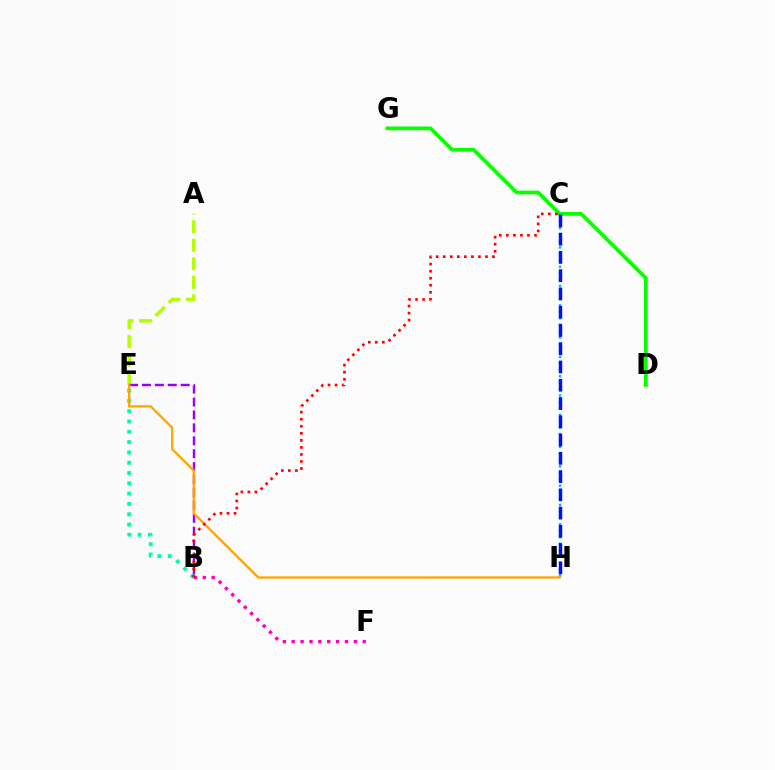{('A', 'E'): [{'color': '#b3ff00', 'line_style': 'dashed', 'thickness': 2.52}], ('D', 'G'): [{'color': '#08ff00', 'line_style': 'solid', 'thickness': 2.69}], ('C', 'H'): [{'color': '#00b5ff', 'line_style': 'dotted', 'thickness': 1.75}, {'color': '#0010ff', 'line_style': 'dashed', 'thickness': 2.48}], ('B', 'F'): [{'color': '#ff00bd', 'line_style': 'dotted', 'thickness': 2.41}], ('B', 'E'): [{'color': '#00ff9d', 'line_style': 'dotted', 'thickness': 2.8}, {'color': '#9b00ff', 'line_style': 'dashed', 'thickness': 1.76}], ('E', 'H'): [{'color': '#ffa500', 'line_style': 'solid', 'thickness': 1.67}], ('B', 'C'): [{'color': '#ff0000', 'line_style': 'dotted', 'thickness': 1.91}]}